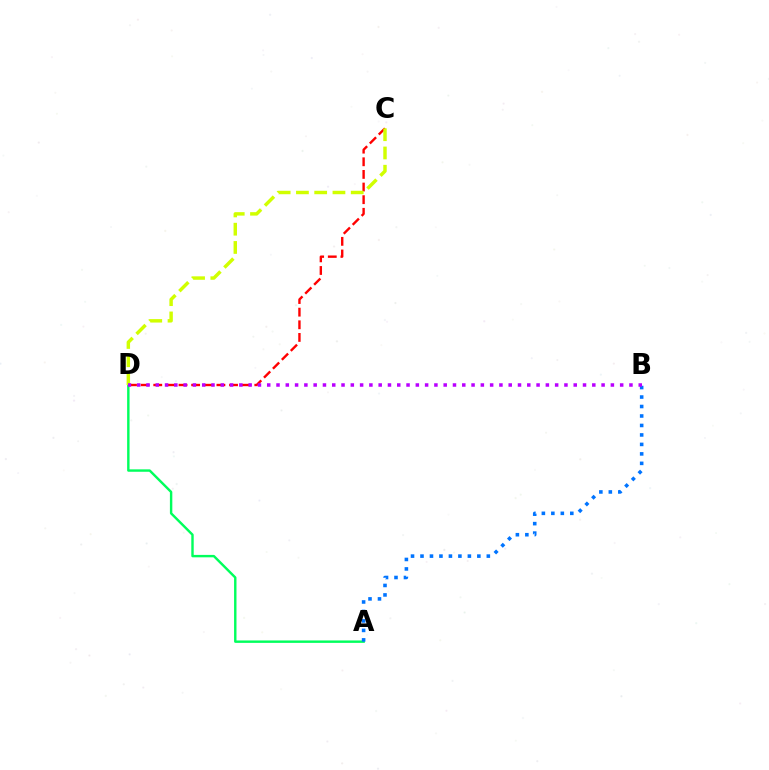{('C', 'D'): [{'color': '#ff0000', 'line_style': 'dashed', 'thickness': 1.72}, {'color': '#d1ff00', 'line_style': 'dashed', 'thickness': 2.48}], ('A', 'D'): [{'color': '#00ff5c', 'line_style': 'solid', 'thickness': 1.74}], ('A', 'B'): [{'color': '#0074ff', 'line_style': 'dotted', 'thickness': 2.57}], ('B', 'D'): [{'color': '#b900ff', 'line_style': 'dotted', 'thickness': 2.52}]}